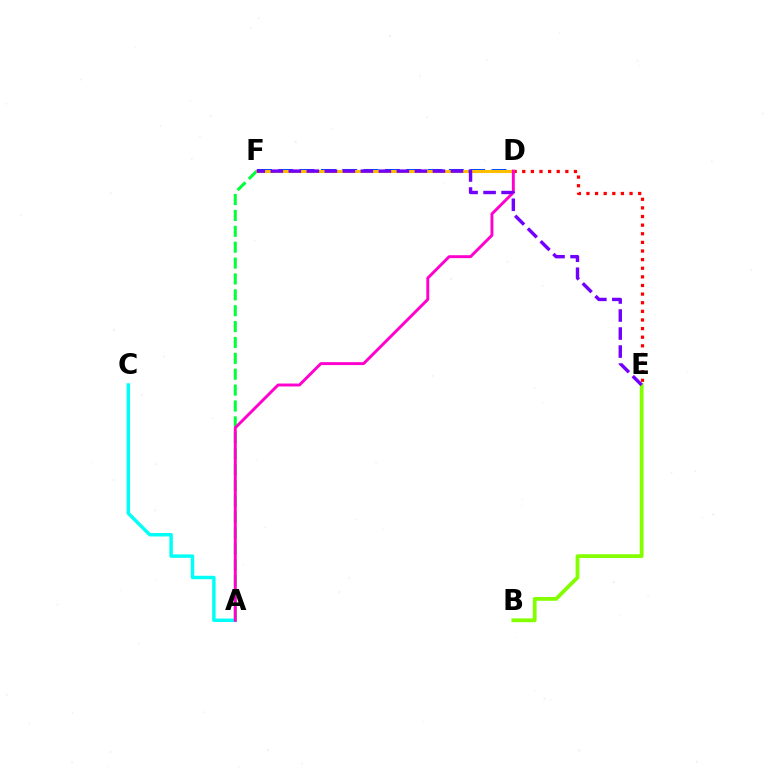{('A', 'C'): [{'color': '#00fff6', 'line_style': 'solid', 'thickness': 2.48}], ('D', 'E'): [{'color': '#ff0000', 'line_style': 'dotted', 'thickness': 2.34}], ('D', 'F'): [{'color': '#004bff', 'line_style': 'dashed', 'thickness': 2.9}, {'color': '#ffbd00', 'line_style': 'solid', 'thickness': 2.18}], ('A', 'F'): [{'color': '#00ff39', 'line_style': 'dashed', 'thickness': 2.16}], ('B', 'E'): [{'color': '#84ff00', 'line_style': 'solid', 'thickness': 2.74}], ('A', 'D'): [{'color': '#ff00cf', 'line_style': 'solid', 'thickness': 2.11}], ('E', 'F'): [{'color': '#7200ff', 'line_style': 'dashed', 'thickness': 2.45}]}